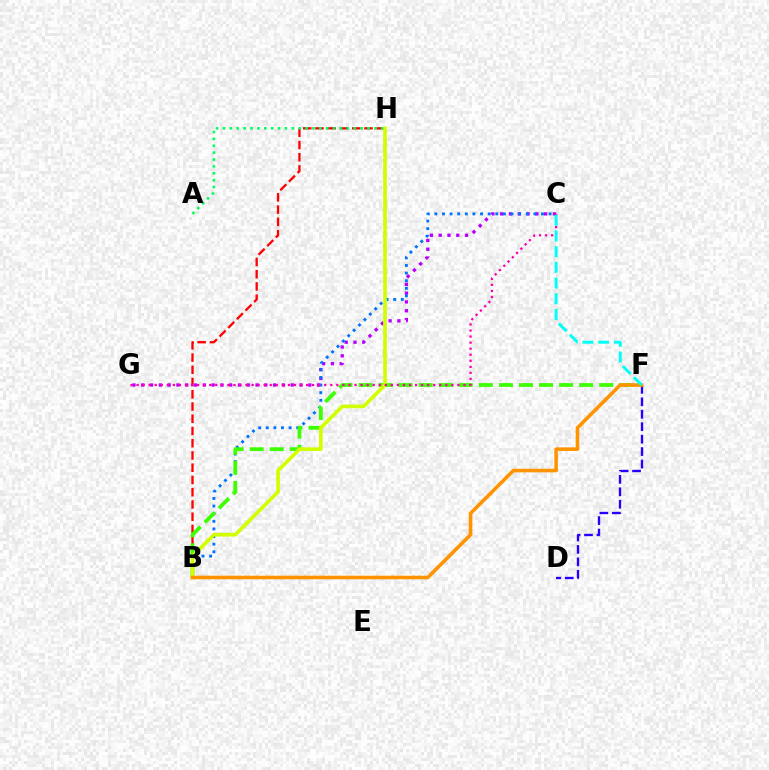{('B', 'H'): [{'color': '#ff0000', 'line_style': 'dashed', 'thickness': 1.66}, {'color': '#d1ff00', 'line_style': 'solid', 'thickness': 2.64}], ('C', 'G'): [{'color': '#b900ff', 'line_style': 'dotted', 'thickness': 2.39}, {'color': '#ff00ac', 'line_style': 'dotted', 'thickness': 1.64}], ('B', 'C'): [{'color': '#0074ff', 'line_style': 'dotted', 'thickness': 2.07}], ('A', 'H'): [{'color': '#00ff5c', 'line_style': 'dotted', 'thickness': 1.87}], ('B', 'F'): [{'color': '#3dff00', 'line_style': 'dashed', 'thickness': 2.72}, {'color': '#ff9400', 'line_style': 'solid', 'thickness': 2.58}], ('D', 'F'): [{'color': '#2500ff', 'line_style': 'dashed', 'thickness': 1.69}], ('C', 'F'): [{'color': '#00fff6', 'line_style': 'dashed', 'thickness': 2.13}]}